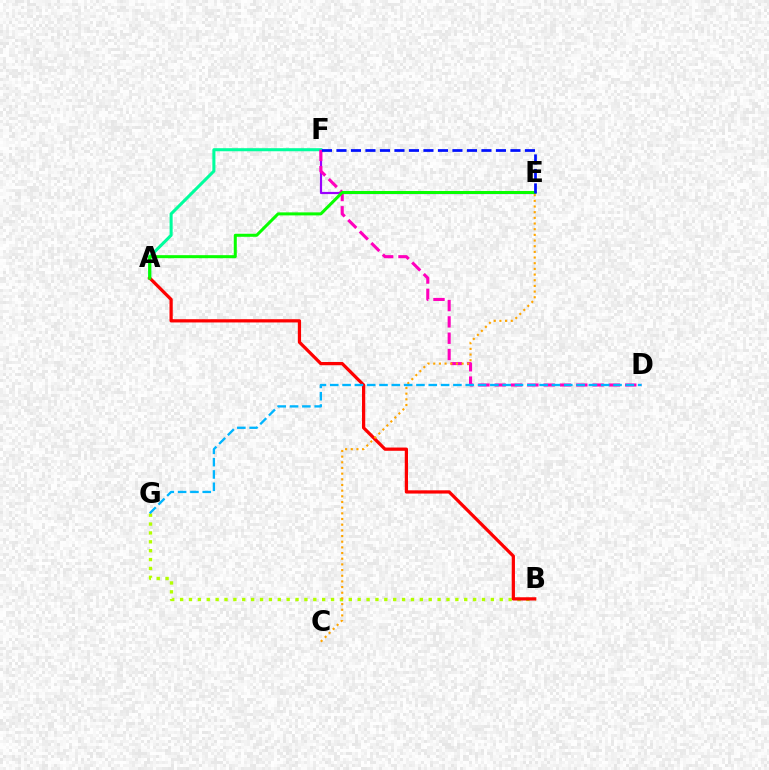{('E', 'F'): [{'color': '#9b00ff', 'line_style': 'solid', 'thickness': 1.58}, {'color': '#0010ff', 'line_style': 'dashed', 'thickness': 1.97}], ('A', 'F'): [{'color': '#00ff9d', 'line_style': 'solid', 'thickness': 2.2}], ('D', 'F'): [{'color': '#ff00bd', 'line_style': 'dashed', 'thickness': 2.22}], ('B', 'G'): [{'color': '#b3ff00', 'line_style': 'dotted', 'thickness': 2.41}], ('A', 'B'): [{'color': '#ff0000', 'line_style': 'solid', 'thickness': 2.33}], ('C', 'E'): [{'color': '#ffa500', 'line_style': 'dotted', 'thickness': 1.54}], ('D', 'G'): [{'color': '#00b5ff', 'line_style': 'dashed', 'thickness': 1.67}], ('A', 'E'): [{'color': '#08ff00', 'line_style': 'solid', 'thickness': 2.18}]}